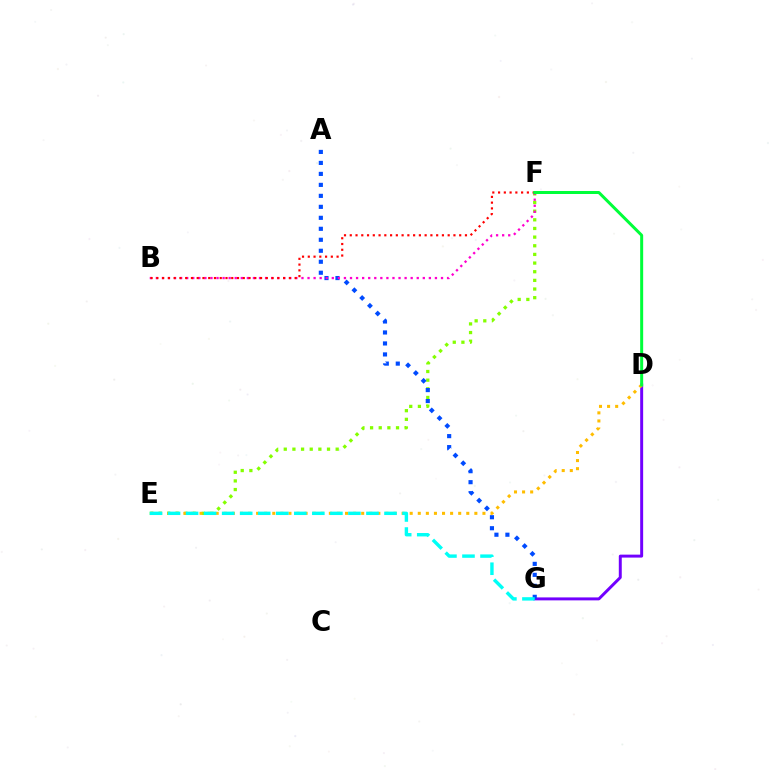{('D', 'G'): [{'color': '#7200ff', 'line_style': 'solid', 'thickness': 2.13}], ('E', 'F'): [{'color': '#84ff00', 'line_style': 'dotted', 'thickness': 2.35}], ('D', 'E'): [{'color': '#ffbd00', 'line_style': 'dotted', 'thickness': 2.2}], ('A', 'G'): [{'color': '#004bff', 'line_style': 'dotted', 'thickness': 2.98}], ('B', 'F'): [{'color': '#ff00cf', 'line_style': 'dotted', 'thickness': 1.65}, {'color': '#ff0000', 'line_style': 'dotted', 'thickness': 1.56}], ('E', 'G'): [{'color': '#00fff6', 'line_style': 'dashed', 'thickness': 2.45}], ('D', 'F'): [{'color': '#00ff39', 'line_style': 'solid', 'thickness': 2.16}]}